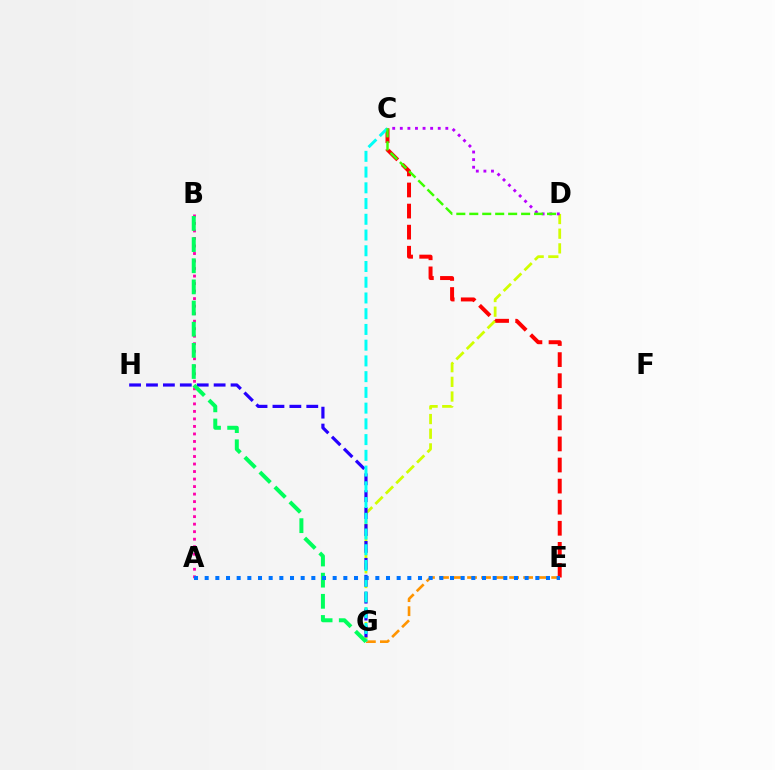{('C', 'E'): [{'color': '#ff0000', 'line_style': 'dashed', 'thickness': 2.86}], ('D', 'G'): [{'color': '#d1ff00', 'line_style': 'dashed', 'thickness': 1.99}], ('G', 'H'): [{'color': '#2500ff', 'line_style': 'dashed', 'thickness': 2.3}], ('A', 'B'): [{'color': '#ff00ac', 'line_style': 'dotted', 'thickness': 2.04}], ('E', 'G'): [{'color': '#ff9400', 'line_style': 'dashed', 'thickness': 1.9}], ('C', 'G'): [{'color': '#00fff6', 'line_style': 'dashed', 'thickness': 2.14}], ('B', 'G'): [{'color': '#00ff5c', 'line_style': 'dashed', 'thickness': 2.87}], ('C', 'D'): [{'color': '#b900ff', 'line_style': 'dotted', 'thickness': 2.06}, {'color': '#3dff00', 'line_style': 'dashed', 'thickness': 1.76}], ('A', 'E'): [{'color': '#0074ff', 'line_style': 'dotted', 'thickness': 2.9}]}